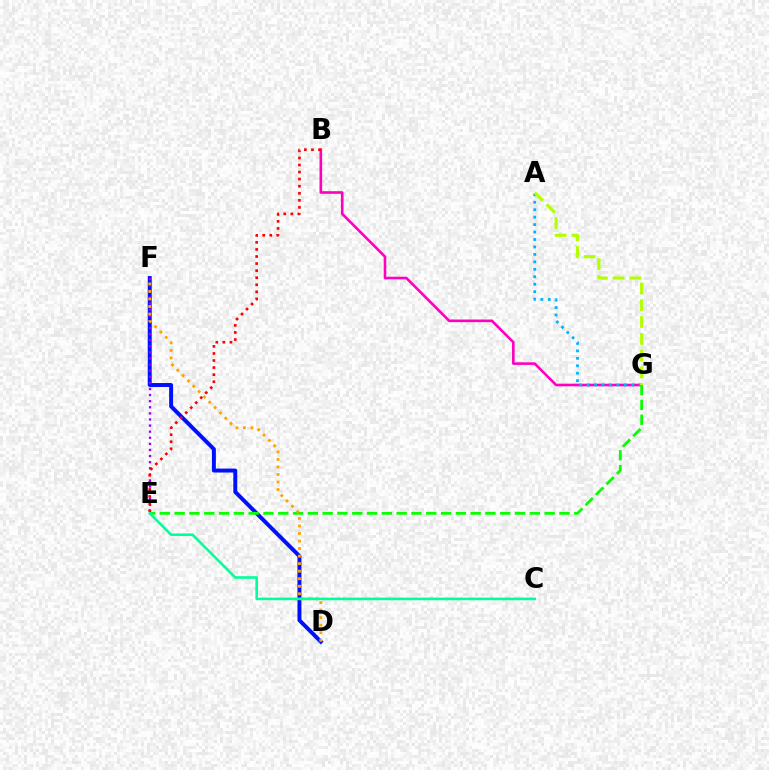{('B', 'G'): [{'color': '#ff00bd', 'line_style': 'solid', 'thickness': 1.89}], ('D', 'F'): [{'color': '#0010ff', 'line_style': 'solid', 'thickness': 2.85}, {'color': '#ffa500', 'line_style': 'dotted', 'thickness': 2.05}], ('A', 'G'): [{'color': '#00b5ff', 'line_style': 'dotted', 'thickness': 2.02}, {'color': '#b3ff00', 'line_style': 'dashed', 'thickness': 2.28}], ('E', 'F'): [{'color': '#9b00ff', 'line_style': 'dotted', 'thickness': 1.66}], ('E', 'G'): [{'color': '#08ff00', 'line_style': 'dashed', 'thickness': 2.01}], ('B', 'E'): [{'color': '#ff0000', 'line_style': 'dotted', 'thickness': 1.92}], ('C', 'E'): [{'color': '#00ff9d', 'line_style': 'solid', 'thickness': 1.88}]}